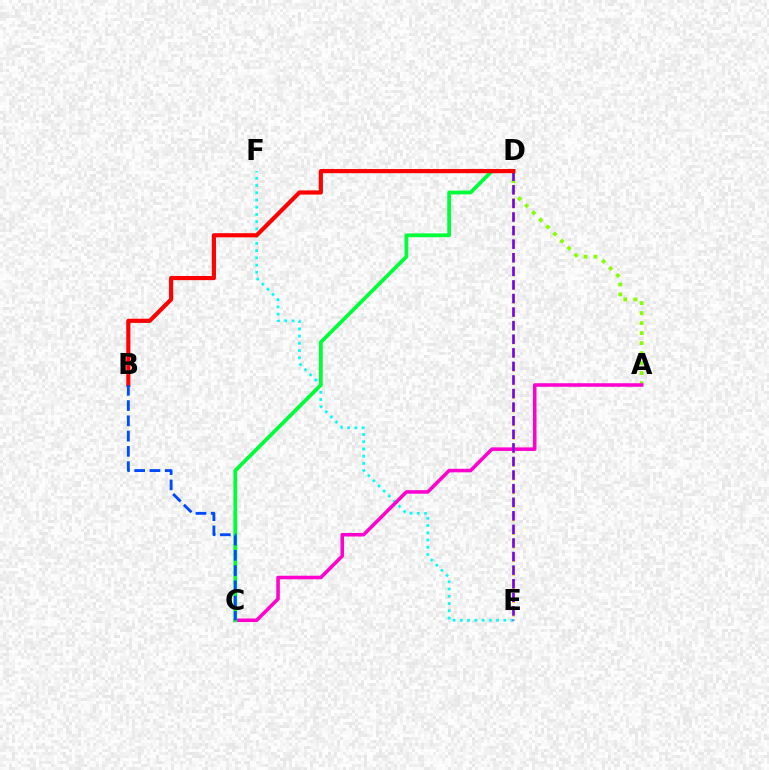{('A', 'D'): [{'color': '#84ff00', 'line_style': 'dotted', 'thickness': 2.72}], ('E', 'F'): [{'color': '#00fff6', 'line_style': 'dotted', 'thickness': 1.97}], ('A', 'C'): [{'color': '#ff00cf', 'line_style': 'solid', 'thickness': 2.56}], ('D', 'E'): [{'color': '#ffbd00', 'line_style': 'dashed', 'thickness': 1.85}, {'color': '#7200ff', 'line_style': 'dashed', 'thickness': 1.85}], ('C', 'D'): [{'color': '#00ff39', 'line_style': 'solid', 'thickness': 2.73}], ('B', 'D'): [{'color': '#ff0000', 'line_style': 'solid', 'thickness': 2.99}], ('B', 'C'): [{'color': '#004bff', 'line_style': 'dashed', 'thickness': 2.07}]}